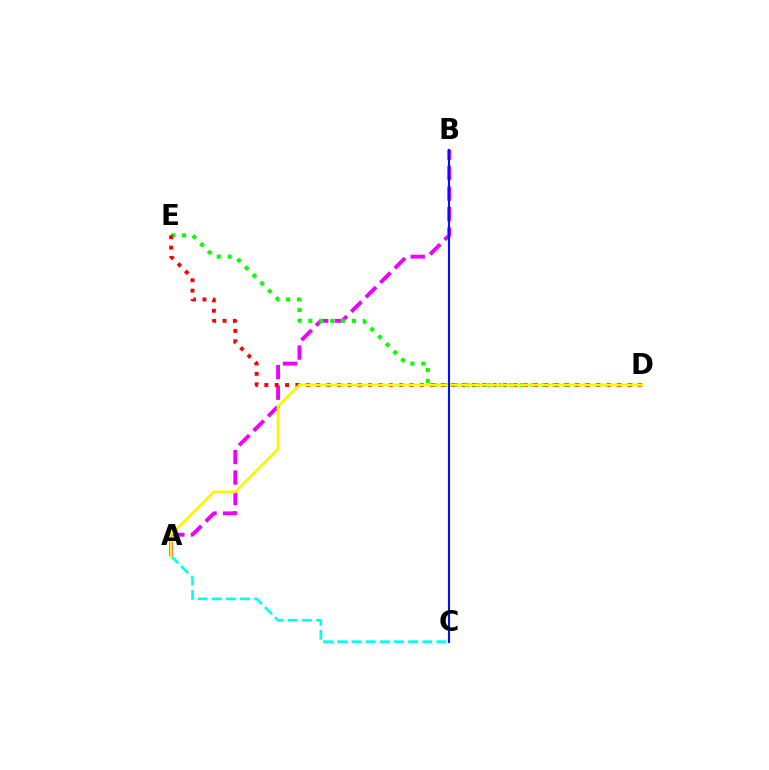{('A', 'C'): [{'color': '#00fff6', 'line_style': 'dashed', 'thickness': 1.92}], ('A', 'B'): [{'color': '#ee00ff', 'line_style': 'dashed', 'thickness': 2.79}], ('D', 'E'): [{'color': '#08ff00', 'line_style': 'dotted', 'thickness': 2.96}, {'color': '#ff0000', 'line_style': 'dotted', 'thickness': 2.82}], ('A', 'D'): [{'color': '#fcf500', 'line_style': 'solid', 'thickness': 1.99}], ('B', 'C'): [{'color': '#0010ff', 'line_style': 'solid', 'thickness': 1.54}]}